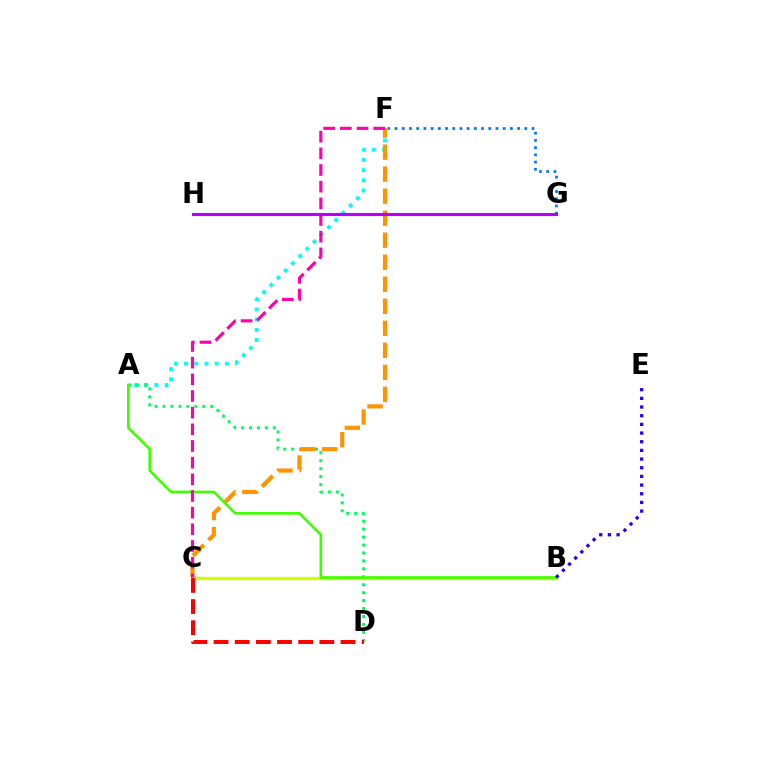{('F', 'G'): [{'color': '#0074ff', 'line_style': 'dotted', 'thickness': 1.96}], ('A', 'F'): [{'color': '#00fff6', 'line_style': 'dotted', 'thickness': 2.77}], ('A', 'D'): [{'color': '#00ff5c', 'line_style': 'dotted', 'thickness': 2.16}], ('C', 'F'): [{'color': '#ff9400', 'line_style': 'dashed', 'thickness': 2.99}, {'color': '#ff00ac', 'line_style': 'dashed', 'thickness': 2.26}], ('B', 'C'): [{'color': '#d1ff00', 'line_style': 'solid', 'thickness': 2.39}], ('A', 'B'): [{'color': '#3dff00', 'line_style': 'solid', 'thickness': 1.9}], ('G', 'H'): [{'color': '#b900ff', 'line_style': 'solid', 'thickness': 2.22}], ('C', 'D'): [{'color': '#ff0000', 'line_style': 'dashed', 'thickness': 2.87}], ('B', 'E'): [{'color': '#2500ff', 'line_style': 'dotted', 'thickness': 2.36}]}